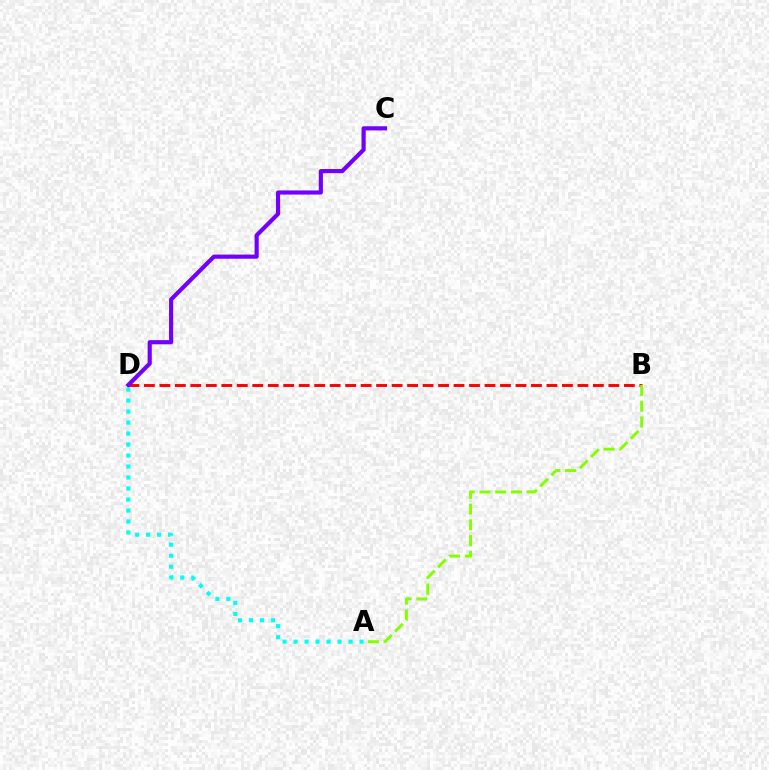{('B', 'D'): [{'color': '#ff0000', 'line_style': 'dashed', 'thickness': 2.1}], ('C', 'D'): [{'color': '#7200ff', 'line_style': 'solid', 'thickness': 2.99}], ('A', 'B'): [{'color': '#84ff00', 'line_style': 'dashed', 'thickness': 2.14}], ('A', 'D'): [{'color': '#00fff6', 'line_style': 'dotted', 'thickness': 2.99}]}